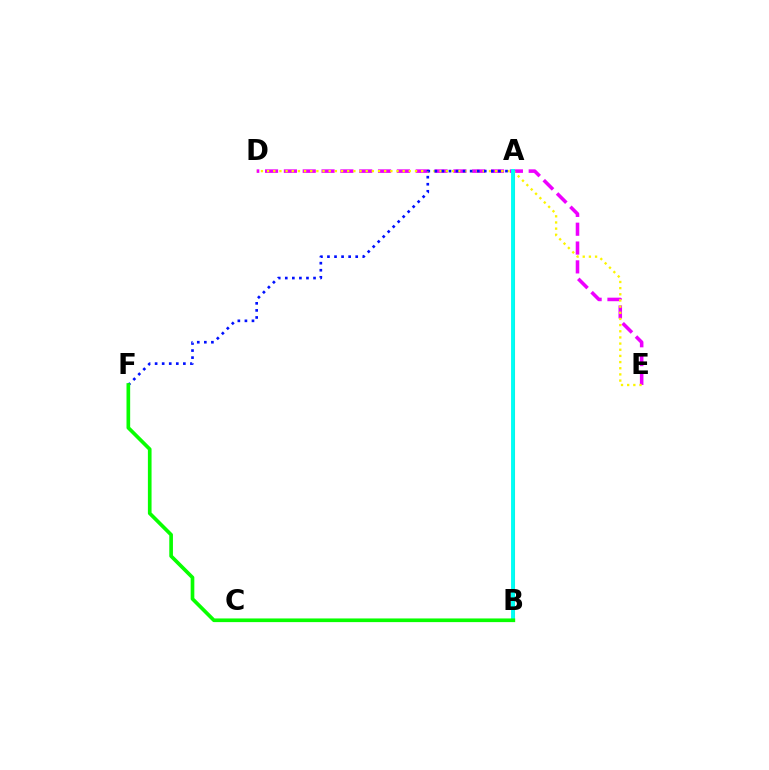{('D', 'E'): [{'color': '#ee00ff', 'line_style': 'dashed', 'thickness': 2.56}, {'color': '#fcf500', 'line_style': 'dotted', 'thickness': 1.67}], ('A', 'B'): [{'color': '#ff0000', 'line_style': 'solid', 'thickness': 2.18}, {'color': '#00fff6', 'line_style': 'solid', 'thickness': 2.8}], ('A', 'F'): [{'color': '#0010ff', 'line_style': 'dotted', 'thickness': 1.92}], ('B', 'F'): [{'color': '#08ff00', 'line_style': 'solid', 'thickness': 2.64}]}